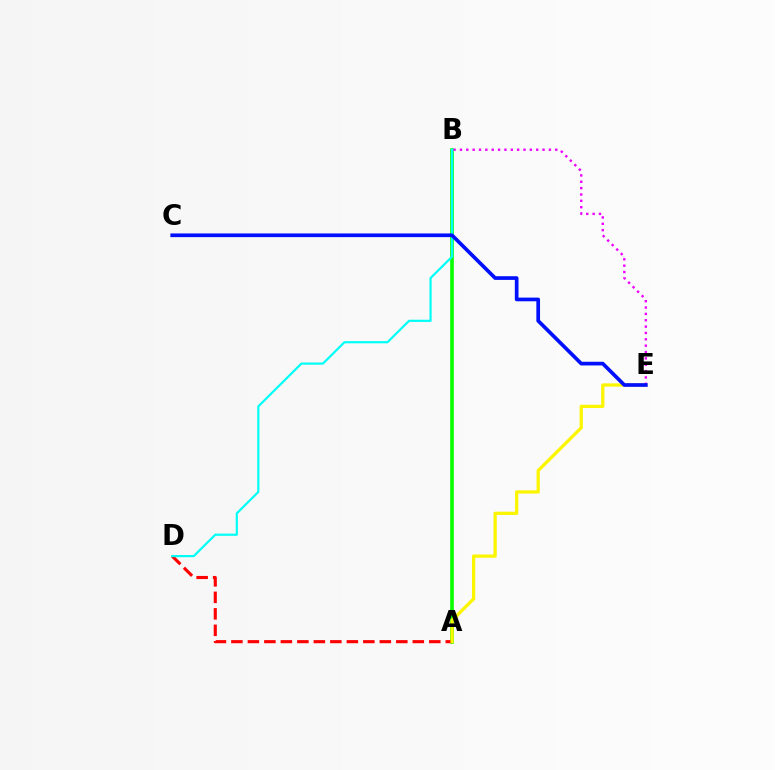{('A', 'B'): [{'color': '#08ff00', 'line_style': 'solid', 'thickness': 2.61}], ('A', 'D'): [{'color': '#ff0000', 'line_style': 'dashed', 'thickness': 2.24}], ('A', 'E'): [{'color': '#fcf500', 'line_style': 'solid', 'thickness': 2.35}], ('B', 'E'): [{'color': '#ee00ff', 'line_style': 'dotted', 'thickness': 1.73}], ('B', 'D'): [{'color': '#00fff6', 'line_style': 'solid', 'thickness': 1.57}], ('C', 'E'): [{'color': '#0010ff', 'line_style': 'solid', 'thickness': 2.66}]}